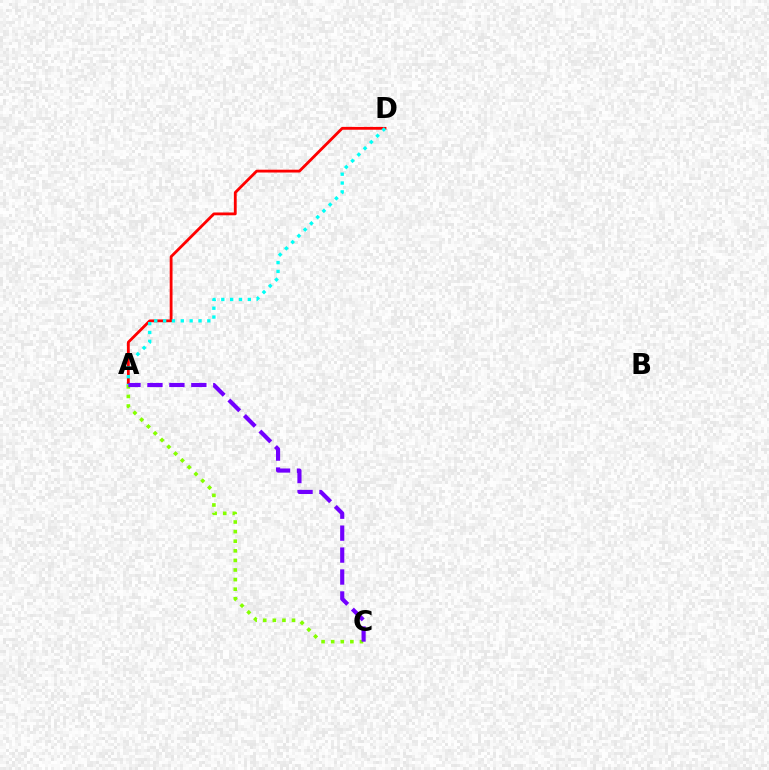{('A', 'D'): [{'color': '#ff0000', 'line_style': 'solid', 'thickness': 2.03}, {'color': '#00fff6', 'line_style': 'dotted', 'thickness': 2.4}], ('A', 'C'): [{'color': '#84ff00', 'line_style': 'dotted', 'thickness': 2.61}, {'color': '#7200ff', 'line_style': 'dashed', 'thickness': 2.98}]}